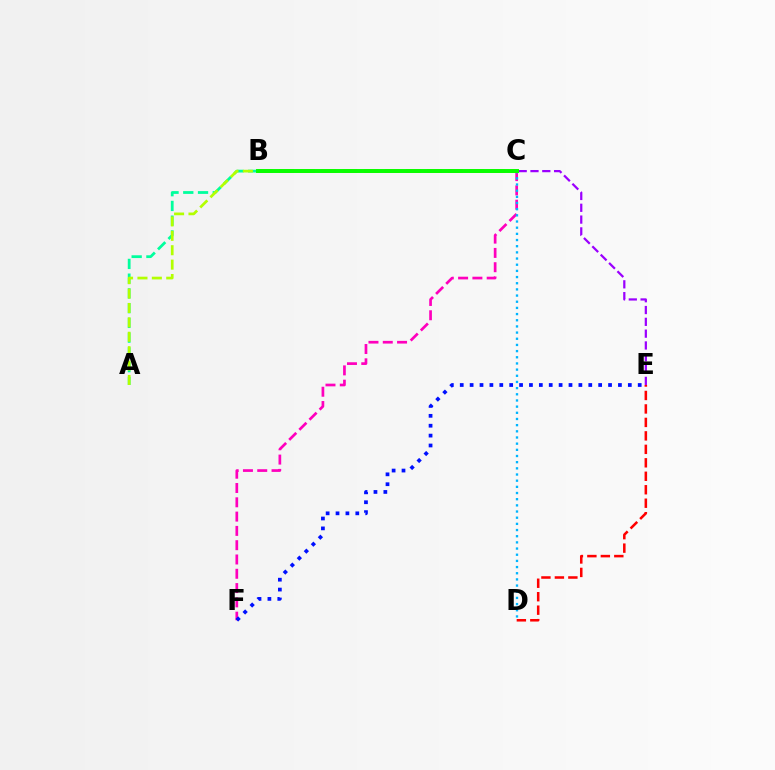{('B', 'C'): [{'color': '#ffa500', 'line_style': 'dashed', 'thickness': 2.87}, {'color': '#08ff00', 'line_style': 'solid', 'thickness': 2.84}], ('C', 'F'): [{'color': '#ff00bd', 'line_style': 'dashed', 'thickness': 1.94}], ('B', 'E'): [{'color': '#9b00ff', 'line_style': 'dashed', 'thickness': 1.6}], ('A', 'B'): [{'color': '#00ff9d', 'line_style': 'dashed', 'thickness': 2.0}, {'color': '#b3ff00', 'line_style': 'dashed', 'thickness': 1.96}], ('C', 'D'): [{'color': '#00b5ff', 'line_style': 'dotted', 'thickness': 1.68}], ('D', 'E'): [{'color': '#ff0000', 'line_style': 'dashed', 'thickness': 1.83}], ('E', 'F'): [{'color': '#0010ff', 'line_style': 'dotted', 'thickness': 2.69}]}